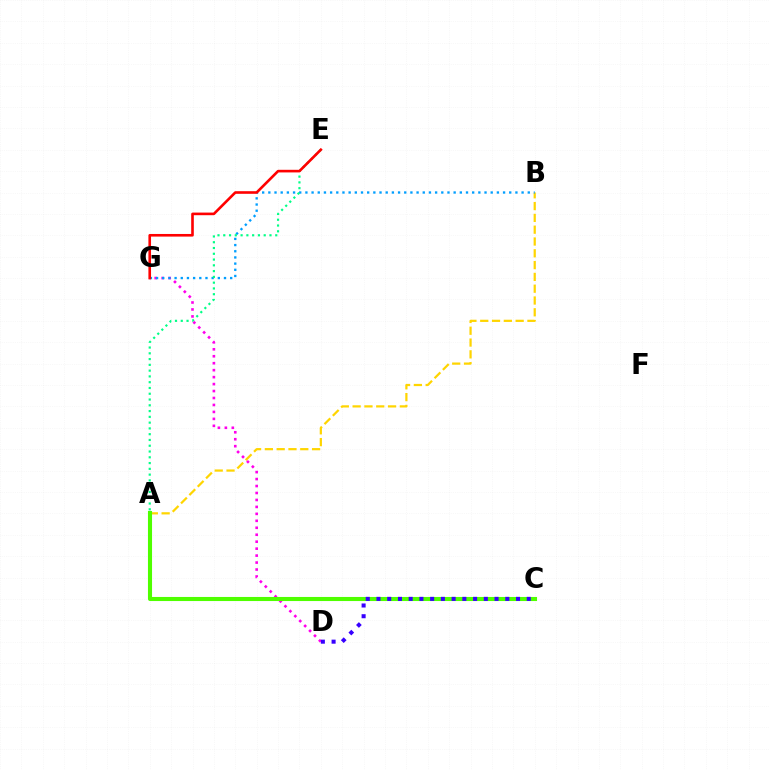{('D', 'G'): [{'color': '#ff00ed', 'line_style': 'dotted', 'thickness': 1.89}], ('A', 'B'): [{'color': '#ffd500', 'line_style': 'dashed', 'thickness': 1.6}], ('B', 'G'): [{'color': '#009eff', 'line_style': 'dotted', 'thickness': 1.68}], ('A', 'C'): [{'color': '#4fff00', 'line_style': 'solid', 'thickness': 2.94}], ('A', 'E'): [{'color': '#00ff86', 'line_style': 'dotted', 'thickness': 1.57}], ('E', 'G'): [{'color': '#ff0000', 'line_style': 'solid', 'thickness': 1.89}], ('C', 'D'): [{'color': '#3700ff', 'line_style': 'dotted', 'thickness': 2.92}]}